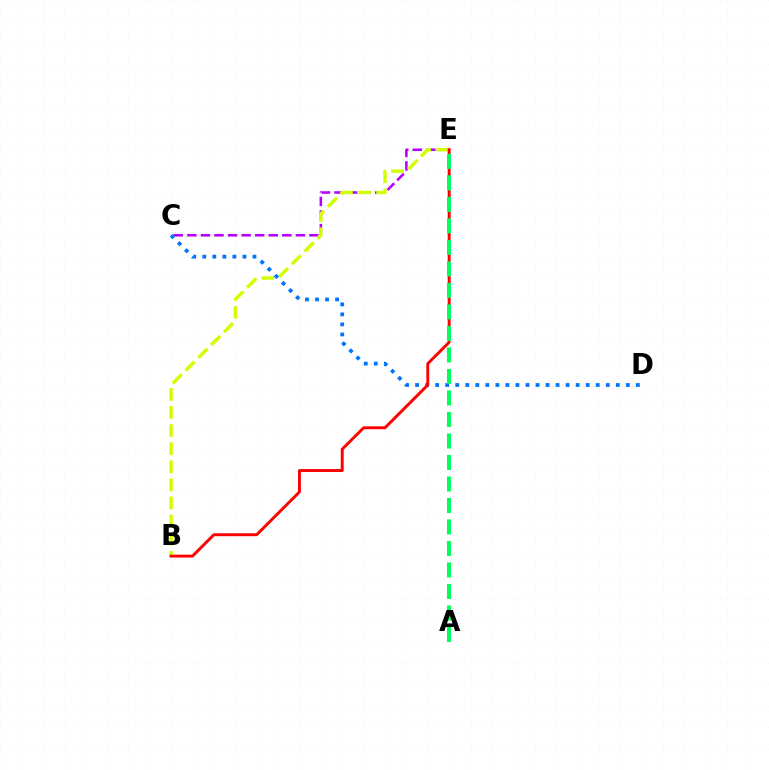{('C', 'E'): [{'color': '#b900ff', 'line_style': 'dashed', 'thickness': 1.84}], ('B', 'E'): [{'color': '#d1ff00', 'line_style': 'dashed', 'thickness': 2.46}, {'color': '#ff0000', 'line_style': 'solid', 'thickness': 2.11}], ('C', 'D'): [{'color': '#0074ff', 'line_style': 'dotted', 'thickness': 2.73}], ('A', 'E'): [{'color': '#00ff5c', 'line_style': 'dashed', 'thickness': 2.92}]}